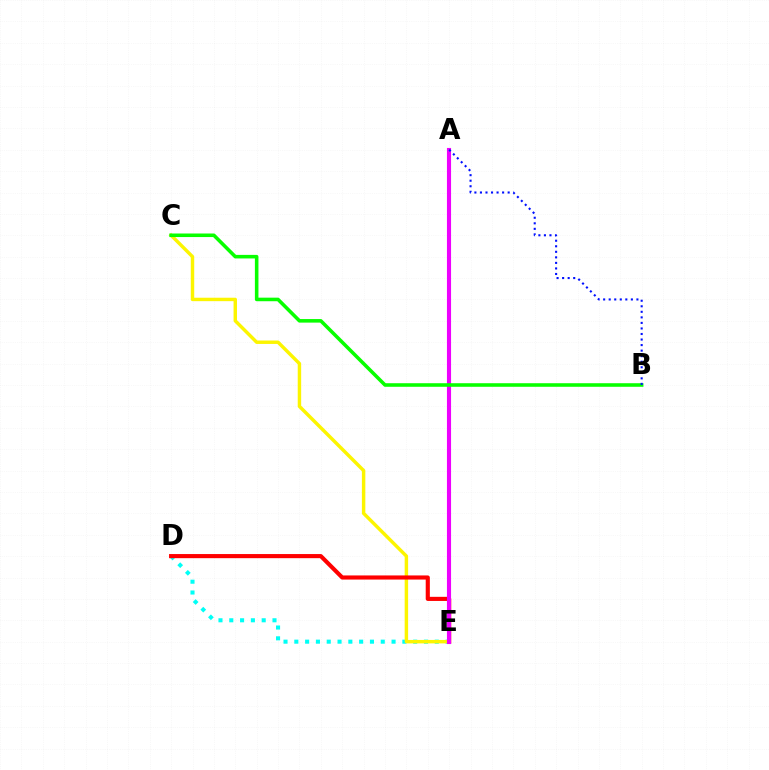{('D', 'E'): [{'color': '#00fff6', 'line_style': 'dotted', 'thickness': 2.94}, {'color': '#ff0000', 'line_style': 'solid', 'thickness': 2.97}], ('C', 'E'): [{'color': '#fcf500', 'line_style': 'solid', 'thickness': 2.48}], ('A', 'E'): [{'color': '#ee00ff', 'line_style': 'solid', 'thickness': 2.96}], ('B', 'C'): [{'color': '#08ff00', 'line_style': 'solid', 'thickness': 2.56}], ('A', 'B'): [{'color': '#0010ff', 'line_style': 'dotted', 'thickness': 1.51}]}